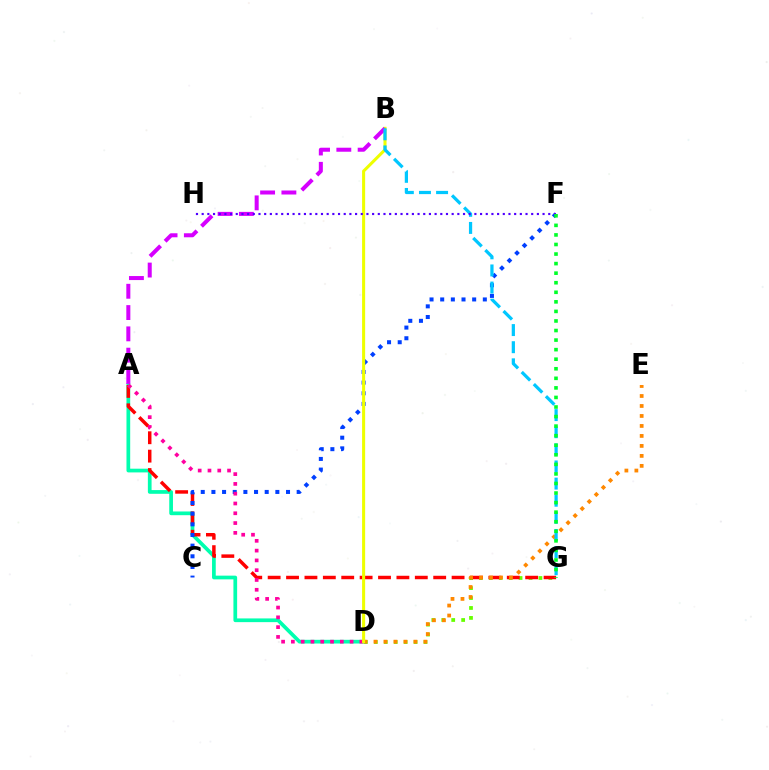{('D', 'G'): [{'color': '#66ff00', 'line_style': 'dotted', 'thickness': 2.7}], ('A', 'D'): [{'color': '#00ffaf', 'line_style': 'solid', 'thickness': 2.67}, {'color': '#ff00a0', 'line_style': 'dotted', 'thickness': 2.66}], ('A', 'G'): [{'color': '#ff0000', 'line_style': 'dashed', 'thickness': 2.5}], ('C', 'F'): [{'color': '#003fff', 'line_style': 'dotted', 'thickness': 2.9}], ('D', 'E'): [{'color': '#ff8800', 'line_style': 'dotted', 'thickness': 2.71}], ('B', 'D'): [{'color': '#eeff00', 'line_style': 'solid', 'thickness': 2.2}], ('A', 'B'): [{'color': '#d600ff', 'line_style': 'dashed', 'thickness': 2.89}], ('B', 'G'): [{'color': '#00c7ff', 'line_style': 'dashed', 'thickness': 2.33}], ('F', 'H'): [{'color': '#4f00ff', 'line_style': 'dotted', 'thickness': 1.54}], ('F', 'G'): [{'color': '#00ff27', 'line_style': 'dotted', 'thickness': 2.6}]}